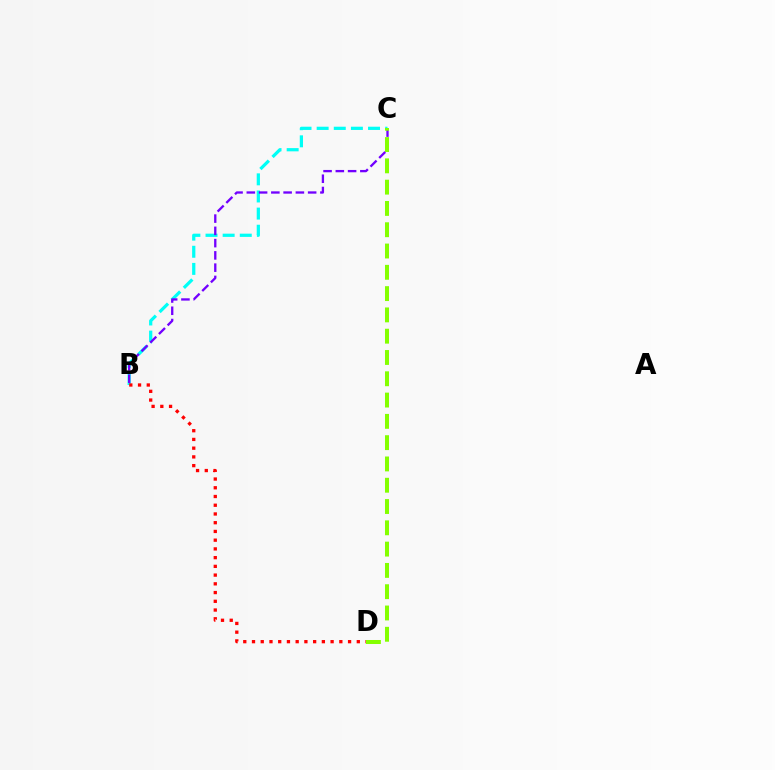{('B', 'C'): [{'color': '#00fff6', 'line_style': 'dashed', 'thickness': 2.33}, {'color': '#7200ff', 'line_style': 'dashed', 'thickness': 1.67}], ('B', 'D'): [{'color': '#ff0000', 'line_style': 'dotted', 'thickness': 2.37}], ('C', 'D'): [{'color': '#84ff00', 'line_style': 'dashed', 'thickness': 2.89}]}